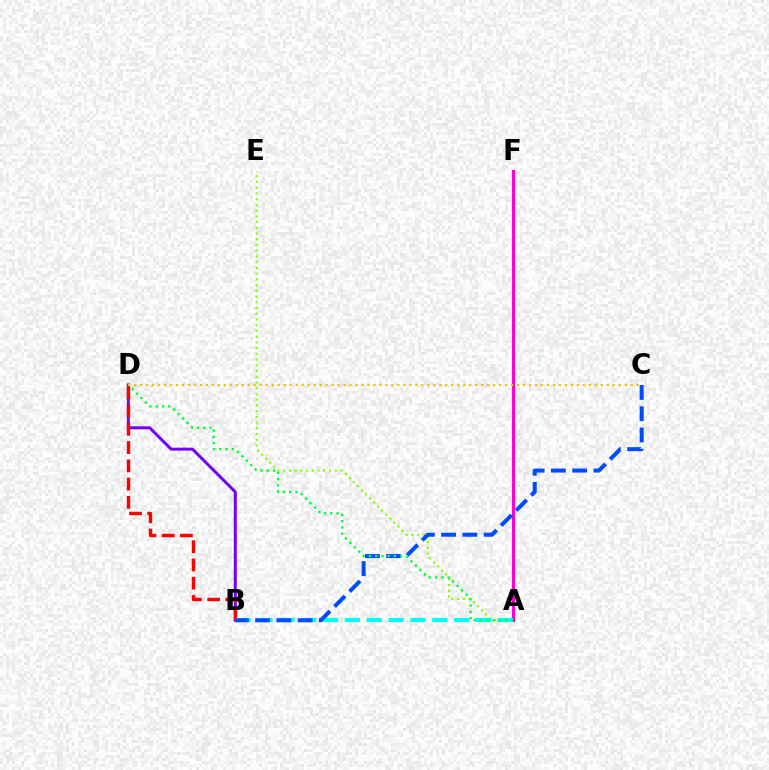{('B', 'D'): [{'color': '#7200ff', 'line_style': 'solid', 'thickness': 2.14}, {'color': '#ff0000', 'line_style': 'dashed', 'thickness': 2.48}], ('A', 'E'): [{'color': '#84ff00', 'line_style': 'dotted', 'thickness': 1.56}], ('A', 'F'): [{'color': '#ff00cf', 'line_style': 'solid', 'thickness': 2.21}], ('A', 'B'): [{'color': '#00fff6', 'line_style': 'dashed', 'thickness': 2.97}], ('B', 'C'): [{'color': '#004bff', 'line_style': 'dashed', 'thickness': 2.89}], ('A', 'D'): [{'color': '#00ff39', 'line_style': 'dotted', 'thickness': 1.7}], ('C', 'D'): [{'color': '#ffbd00', 'line_style': 'dotted', 'thickness': 1.63}]}